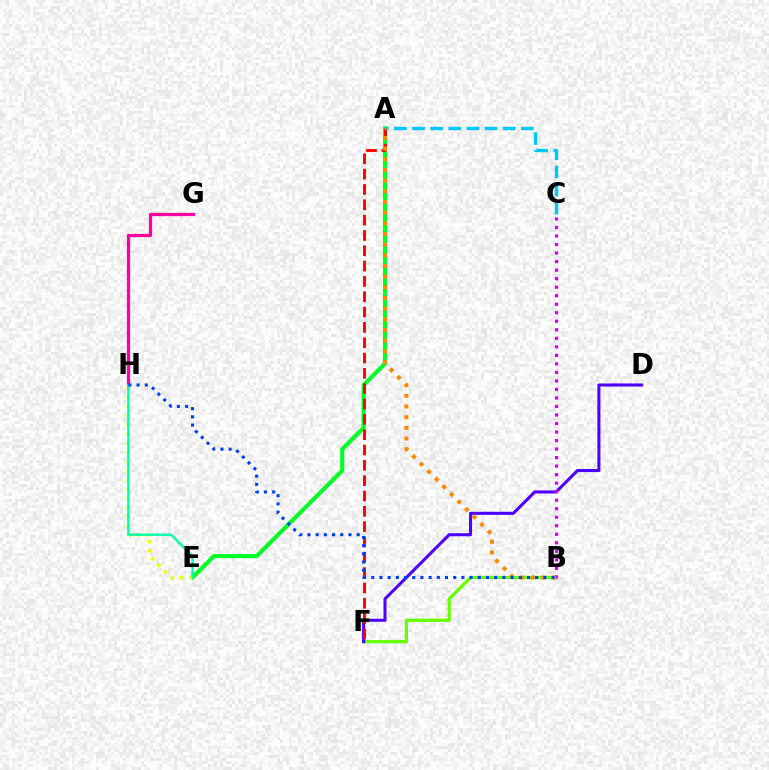{('B', 'F'): [{'color': '#66ff00', 'line_style': 'solid', 'thickness': 2.34}], ('A', 'E'): [{'color': '#00ff27', 'line_style': 'solid', 'thickness': 2.95}], ('G', 'H'): [{'color': '#ff00a0', 'line_style': 'solid', 'thickness': 2.34}], ('E', 'H'): [{'color': '#eeff00', 'line_style': 'dotted', 'thickness': 2.5}, {'color': '#00ffaf', 'line_style': 'solid', 'thickness': 1.7}], ('D', 'F'): [{'color': '#4f00ff', 'line_style': 'solid', 'thickness': 2.2}], ('B', 'C'): [{'color': '#d600ff', 'line_style': 'dotted', 'thickness': 2.32}], ('A', 'F'): [{'color': '#ff0000', 'line_style': 'dashed', 'thickness': 2.08}], ('A', 'C'): [{'color': '#00c7ff', 'line_style': 'dashed', 'thickness': 2.46}], ('A', 'B'): [{'color': '#ff8800', 'line_style': 'dotted', 'thickness': 2.9}], ('B', 'H'): [{'color': '#003fff', 'line_style': 'dotted', 'thickness': 2.23}]}